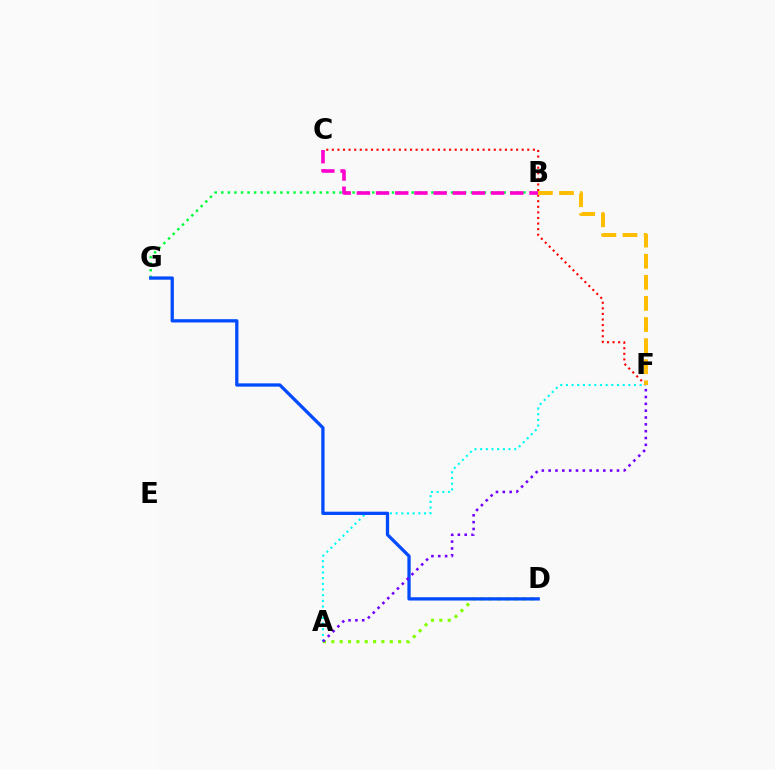{('B', 'G'): [{'color': '#00ff39', 'line_style': 'dotted', 'thickness': 1.78}], ('A', 'D'): [{'color': '#84ff00', 'line_style': 'dotted', 'thickness': 2.27}], ('C', 'F'): [{'color': '#ff0000', 'line_style': 'dotted', 'thickness': 1.52}], ('A', 'F'): [{'color': '#00fff6', 'line_style': 'dotted', 'thickness': 1.54}, {'color': '#7200ff', 'line_style': 'dotted', 'thickness': 1.86}], ('D', 'G'): [{'color': '#004bff', 'line_style': 'solid', 'thickness': 2.36}], ('B', 'F'): [{'color': '#ffbd00', 'line_style': 'dashed', 'thickness': 2.87}], ('B', 'C'): [{'color': '#ff00cf', 'line_style': 'dashed', 'thickness': 2.61}]}